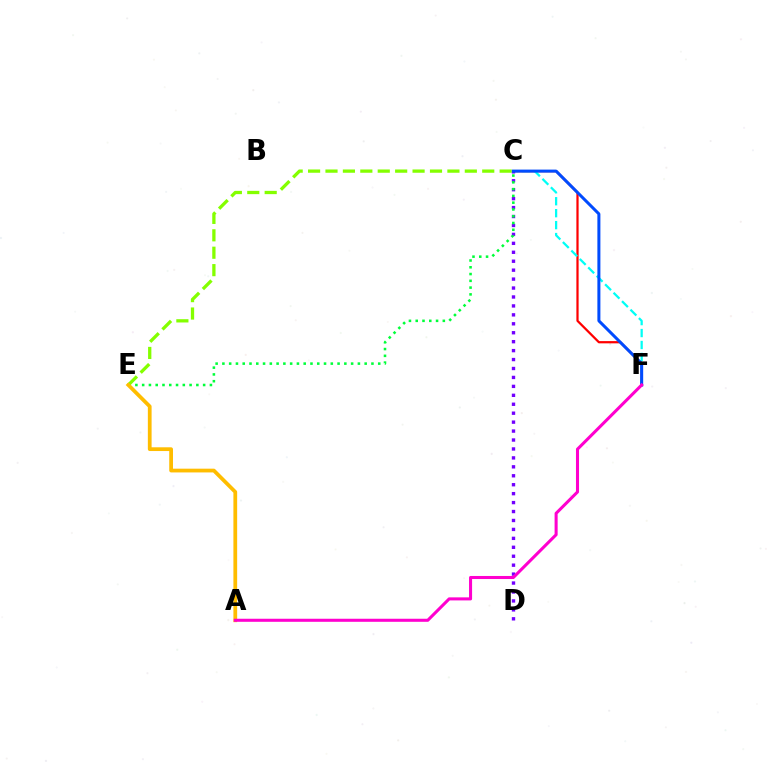{('C', 'F'): [{'color': '#ff0000', 'line_style': 'solid', 'thickness': 1.61}, {'color': '#00fff6', 'line_style': 'dashed', 'thickness': 1.62}, {'color': '#004bff', 'line_style': 'solid', 'thickness': 2.17}], ('C', 'D'): [{'color': '#7200ff', 'line_style': 'dotted', 'thickness': 2.43}], ('C', 'E'): [{'color': '#00ff39', 'line_style': 'dotted', 'thickness': 1.84}, {'color': '#84ff00', 'line_style': 'dashed', 'thickness': 2.37}], ('A', 'E'): [{'color': '#ffbd00', 'line_style': 'solid', 'thickness': 2.7}], ('A', 'F'): [{'color': '#ff00cf', 'line_style': 'solid', 'thickness': 2.2}]}